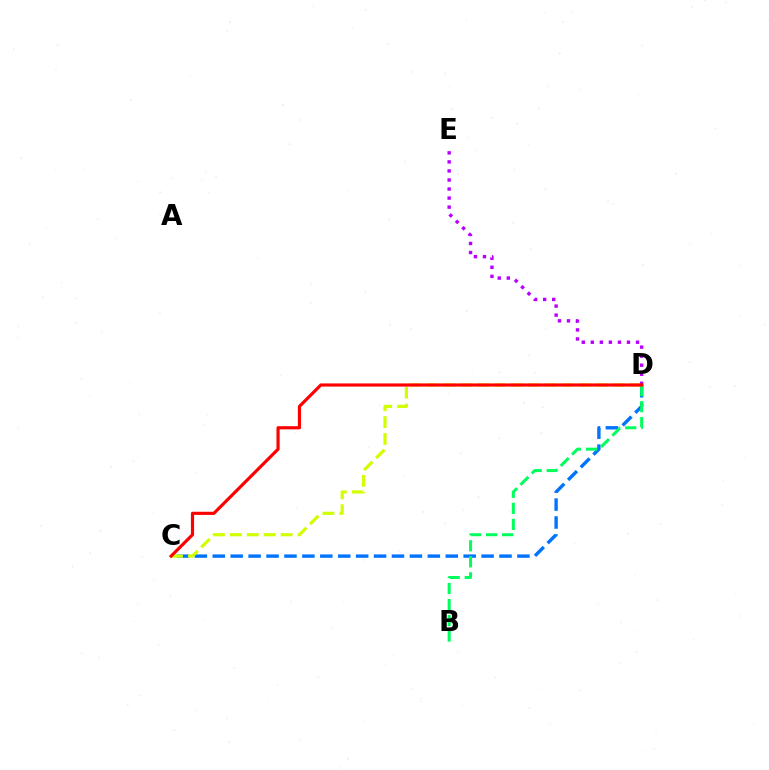{('C', 'D'): [{'color': '#0074ff', 'line_style': 'dashed', 'thickness': 2.43}, {'color': '#d1ff00', 'line_style': 'dashed', 'thickness': 2.3}, {'color': '#ff0000', 'line_style': 'solid', 'thickness': 2.28}], ('B', 'D'): [{'color': '#00ff5c', 'line_style': 'dashed', 'thickness': 2.18}], ('D', 'E'): [{'color': '#b900ff', 'line_style': 'dotted', 'thickness': 2.46}]}